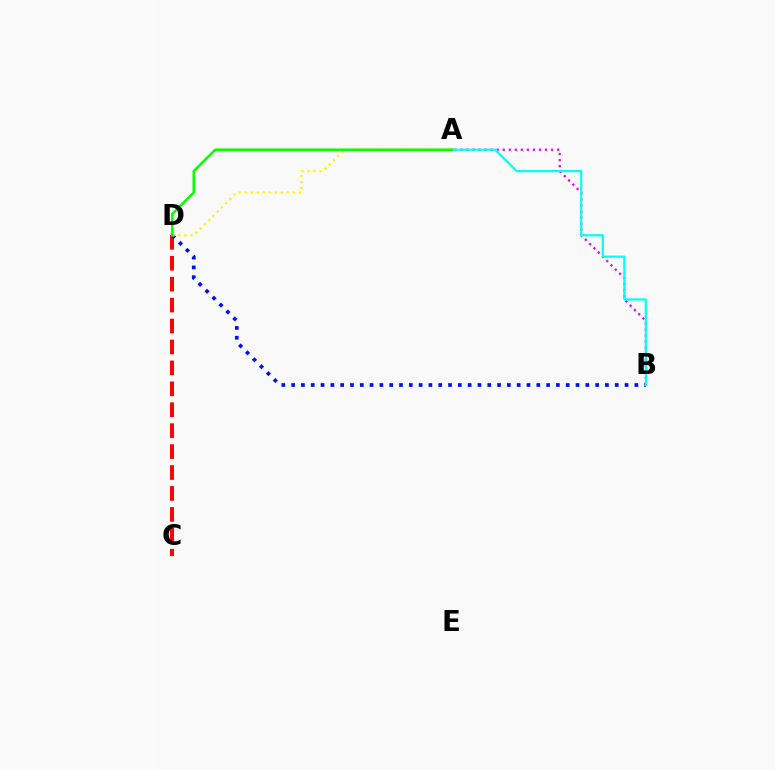{('C', 'D'): [{'color': '#ff0000', 'line_style': 'dashed', 'thickness': 2.84}], ('A', 'B'): [{'color': '#ee00ff', 'line_style': 'dotted', 'thickness': 1.64}, {'color': '#00fff6', 'line_style': 'solid', 'thickness': 1.59}], ('B', 'D'): [{'color': '#0010ff', 'line_style': 'dotted', 'thickness': 2.66}], ('A', 'D'): [{'color': '#fcf500', 'line_style': 'dotted', 'thickness': 1.63}, {'color': '#08ff00', 'line_style': 'solid', 'thickness': 1.84}]}